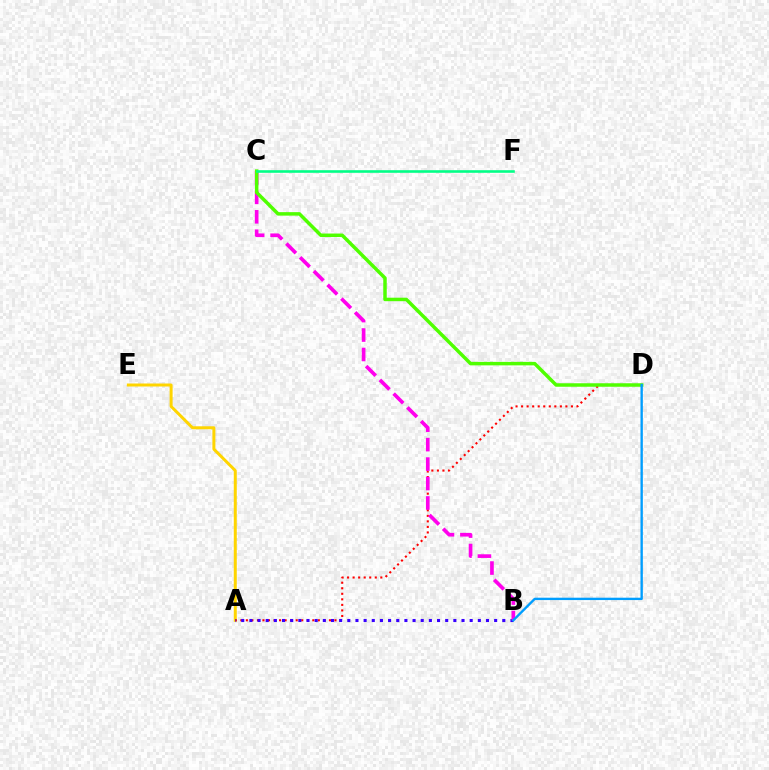{('A', 'E'): [{'color': '#ffd500', 'line_style': 'solid', 'thickness': 2.15}], ('A', 'D'): [{'color': '#ff0000', 'line_style': 'dotted', 'thickness': 1.5}], ('A', 'B'): [{'color': '#3700ff', 'line_style': 'dotted', 'thickness': 2.22}], ('B', 'C'): [{'color': '#ff00ed', 'line_style': 'dashed', 'thickness': 2.64}], ('C', 'D'): [{'color': '#4fff00', 'line_style': 'solid', 'thickness': 2.51}], ('B', 'D'): [{'color': '#009eff', 'line_style': 'solid', 'thickness': 1.7}], ('C', 'F'): [{'color': '#00ff86', 'line_style': 'solid', 'thickness': 1.87}]}